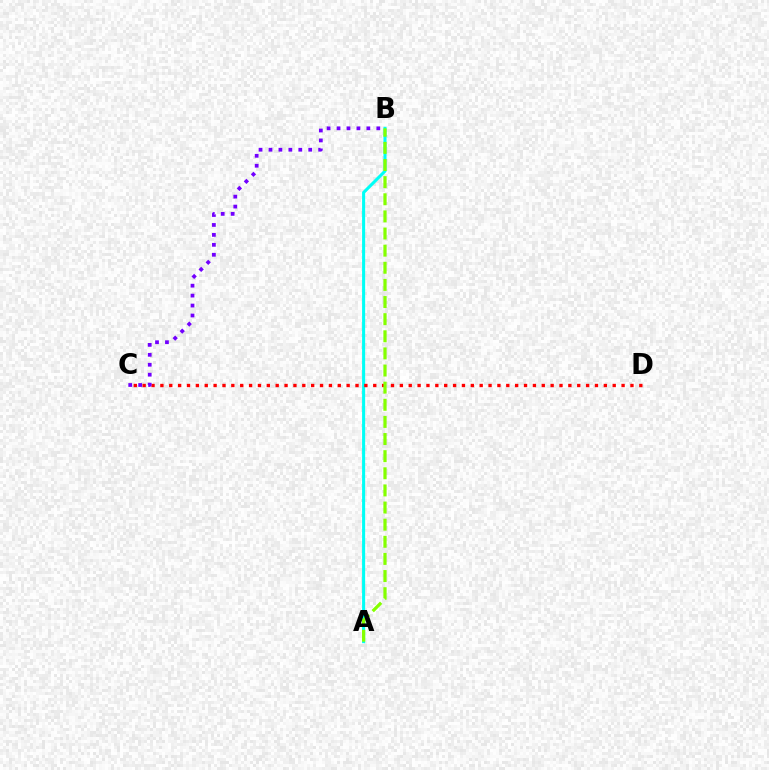{('A', 'B'): [{'color': '#00fff6', 'line_style': 'solid', 'thickness': 2.21}, {'color': '#84ff00', 'line_style': 'dashed', 'thickness': 2.33}], ('C', 'D'): [{'color': '#ff0000', 'line_style': 'dotted', 'thickness': 2.41}], ('B', 'C'): [{'color': '#7200ff', 'line_style': 'dotted', 'thickness': 2.7}]}